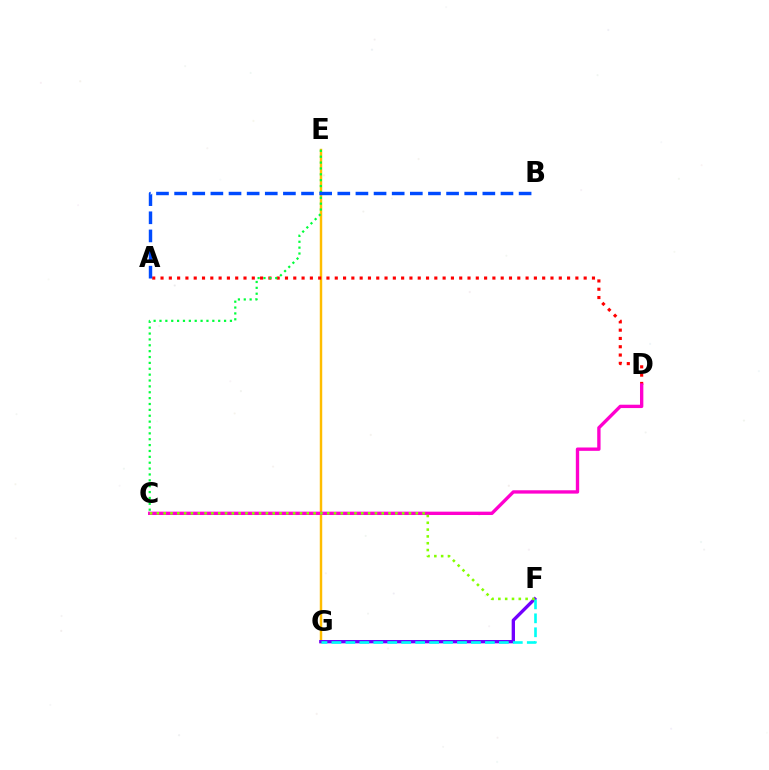{('E', 'G'): [{'color': '#ffbd00', 'line_style': 'solid', 'thickness': 1.77}], ('F', 'G'): [{'color': '#7200ff', 'line_style': 'solid', 'thickness': 2.4}, {'color': '#00fff6', 'line_style': 'dashed', 'thickness': 1.9}], ('A', 'D'): [{'color': '#ff0000', 'line_style': 'dotted', 'thickness': 2.25}], ('C', 'E'): [{'color': '#00ff39', 'line_style': 'dotted', 'thickness': 1.6}], ('A', 'B'): [{'color': '#004bff', 'line_style': 'dashed', 'thickness': 2.46}], ('C', 'D'): [{'color': '#ff00cf', 'line_style': 'solid', 'thickness': 2.41}], ('C', 'F'): [{'color': '#84ff00', 'line_style': 'dotted', 'thickness': 1.85}]}